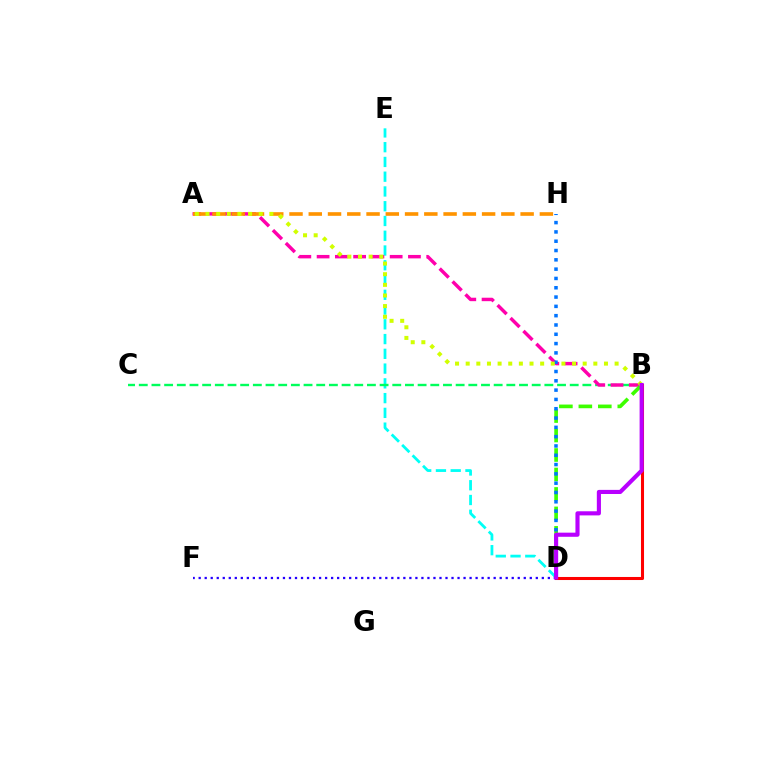{('D', 'E'): [{'color': '#00fff6', 'line_style': 'dashed', 'thickness': 2.01}], ('B', 'C'): [{'color': '#00ff5c', 'line_style': 'dashed', 'thickness': 1.72}], ('A', 'B'): [{'color': '#ff00ac', 'line_style': 'dashed', 'thickness': 2.48}, {'color': '#d1ff00', 'line_style': 'dotted', 'thickness': 2.89}], ('B', 'D'): [{'color': '#3dff00', 'line_style': 'dashed', 'thickness': 2.64}, {'color': '#ff0000', 'line_style': 'solid', 'thickness': 2.2}, {'color': '#b900ff', 'line_style': 'solid', 'thickness': 2.97}], ('D', 'H'): [{'color': '#0074ff', 'line_style': 'dotted', 'thickness': 2.53}], ('A', 'H'): [{'color': '#ff9400', 'line_style': 'dashed', 'thickness': 2.62}], ('D', 'F'): [{'color': '#2500ff', 'line_style': 'dotted', 'thickness': 1.64}]}